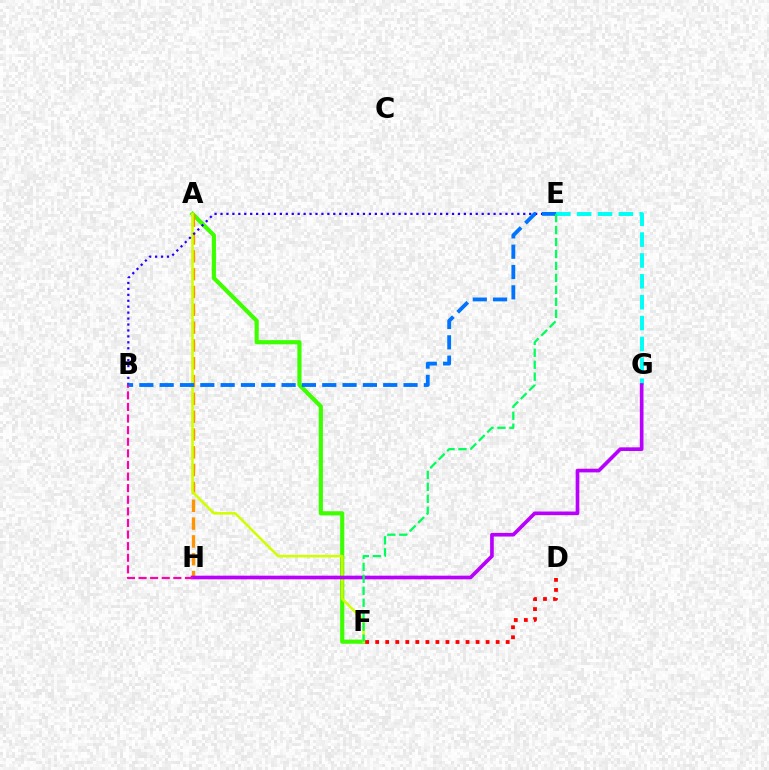{('A', 'F'): [{'color': '#3dff00', 'line_style': 'solid', 'thickness': 3.0}, {'color': '#d1ff00', 'line_style': 'solid', 'thickness': 1.84}], ('D', 'F'): [{'color': '#ff0000', 'line_style': 'dotted', 'thickness': 2.73}], ('A', 'H'): [{'color': '#ff9400', 'line_style': 'dashed', 'thickness': 2.42}], ('B', 'E'): [{'color': '#2500ff', 'line_style': 'dotted', 'thickness': 1.61}, {'color': '#0074ff', 'line_style': 'dashed', 'thickness': 2.76}], ('E', 'G'): [{'color': '#00fff6', 'line_style': 'dashed', 'thickness': 2.83}], ('G', 'H'): [{'color': '#b900ff', 'line_style': 'solid', 'thickness': 2.64}], ('E', 'F'): [{'color': '#00ff5c', 'line_style': 'dashed', 'thickness': 1.63}], ('B', 'H'): [{'color': '#ff00ac', 'line_style': 'dashed', 'thickness': 1.58}]}